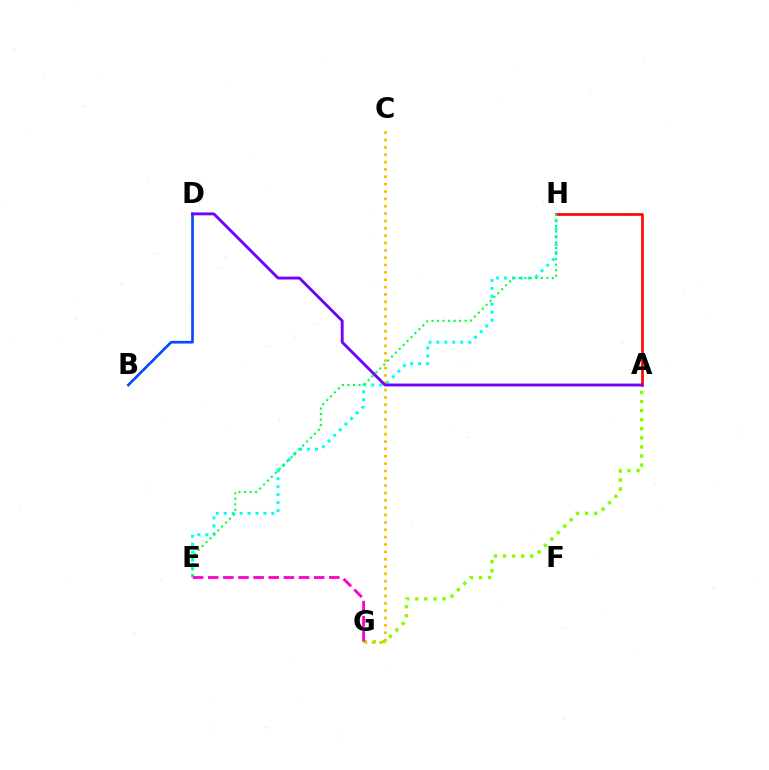{('A', 'G'): [{'color': '#84ff00', 'line_style': 'dotted', 'thickness': 2.47}], ('E', 'H'): [{'color': '#00fff6', 'line_style': 'dotted', 'thickness': 2.16}, {'color': '#00ff39', 'line_style': 'dotted', 'thickness': 1.5}], ('C', 'G'): [{'color': '#ffbd00', 'line_style': 'dotted', 'thickness': 2.0}], ('E', 'G'): [{'color': '#ff00cf', 'line_style': 'dashed', 'thickness': 2.06}], ('B', 'D'): [{'color': '#004bff', 'line_style': 'solid', 'thickness': 1.93}], ('A', 'H'): [{'color': '#ff0000', 'line_style': 'solid', 'thickness': 1.9}], ('A', 'D'): [{'color': '#7200ff', 'line_style': 'solid', 'thickness': 2.06}]}